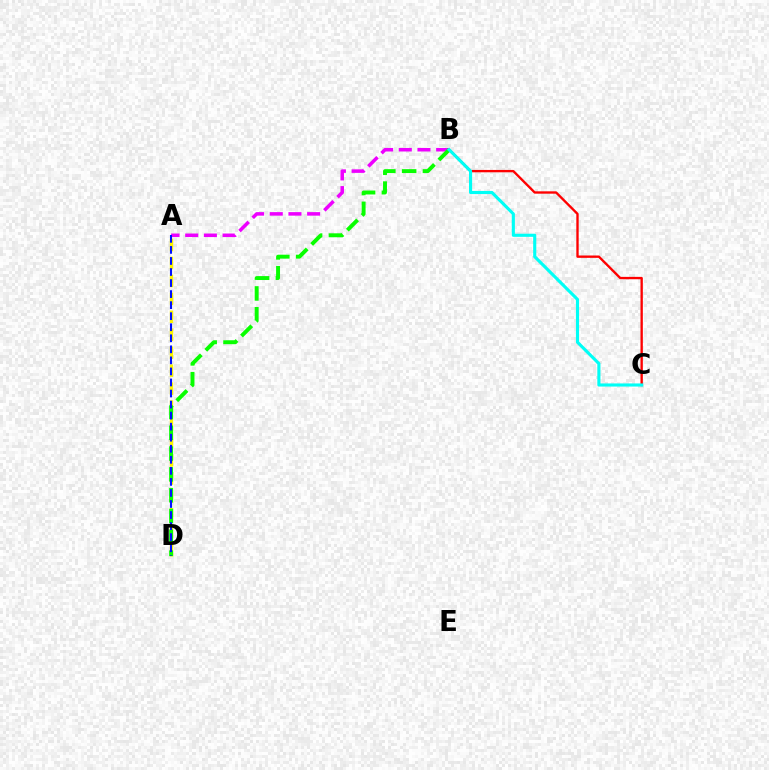{('A', 'D'): [{'color': '#fcf500', 'line_style': 'dashed', 'thickness': 2.44}, {'color': '#0010ff', 'line_style': 'dashed', 'thickness': 1.5}], ('A', 'B'): [{'color': '#ee00ff', 'line_style': 'dashed', 'thickness': 2.54}], ('B', 'C'): [{'color': '#ff0000', 'line_style': 'solid', 'thickness': 1.69}, {'color': '#00fff6', 'line_style': 'solid', 'thickness': 2.25}], ('B', 'D'): [{'color': '#08ff00', 'line_style': 'dashed', 'thickness': 2.83}]}